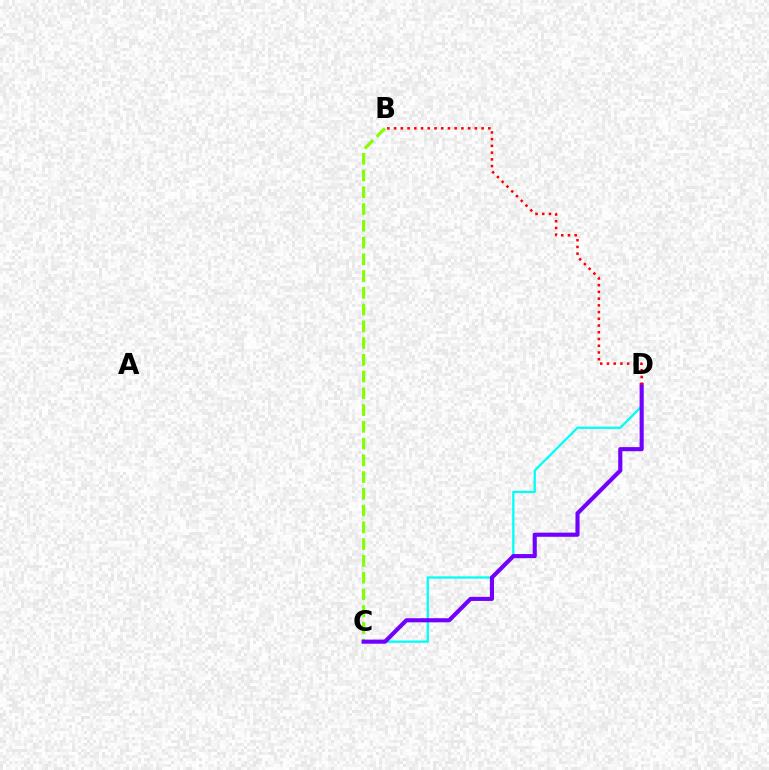{('C', 'D'): [{'color': '#00fff6', 'line_style': 'solid', 'thickness': 1.65}, {'color': '#7200ff', 'line_style': 'solid', 'thickness': 2.96}], ('B', 'C'): [{'color': '#84ff00', 'line_style': 'dashed', 'thickness': 2.28}], ('B', 'D'): [{'color': '#ff0000', 'line_style': 'dotted', 'thickness': 1.83}]}